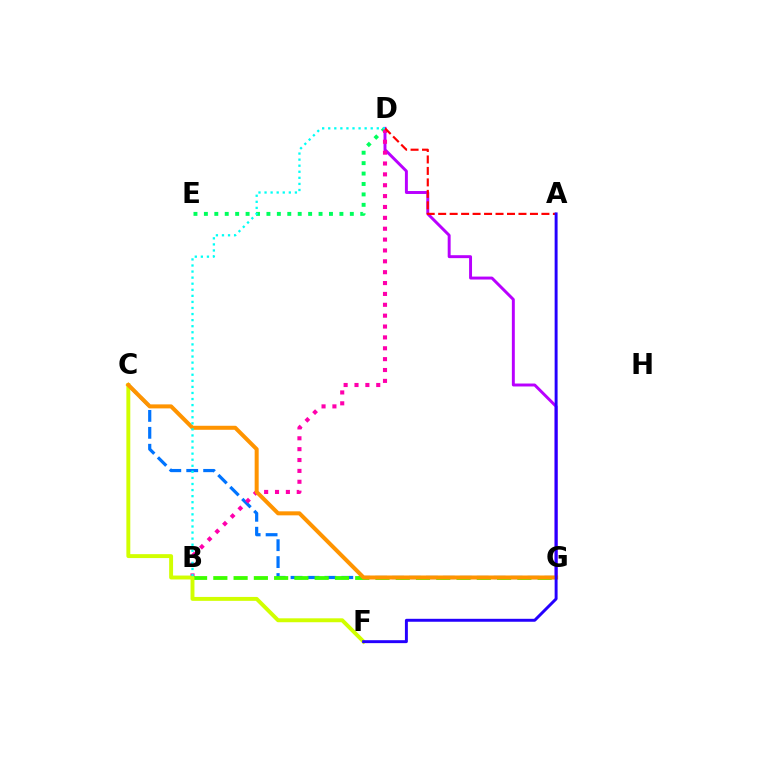{('D', 'E'): [{'color': '#00ff5c', 'line_style': 'dotted', 'thickness': 2.83}], ('D', 'G'): [{'color': '#b900ff', 'line_style': 'solid', 'thickness': 2.12}], ('C', 'G'): [{'color': '#0074ff', 'line_style': 'dashed', 'thickness': 2.3}, {'color': '#ff9400', 'line_style': 'solid', 'thickness': 2.89}], ('B', 'D'): [{'color': '#ff00ac', 'line_style': 'dotted', 'thickness': 2.95}, {'color': '#00fff6', 'line_style': 'dotted', 'thickness': 1.65}], ('A', 'D'): [{'color': '#ff0000', 'line_style': 'dashed', 'thickness': 1.56}], ('B', 'G'): [{'color': '#3dff00', 'line_style': 'dashed', 'thickness': 2.75}], ('C', 'F'): [{'color': '#d1ff00', 'line_style': 'solid', 'thickness': 2.82}], ('A', 'F'): [{'color': '#2500ff', 'line_style': 'solid', 'thickness': 2.12}]}